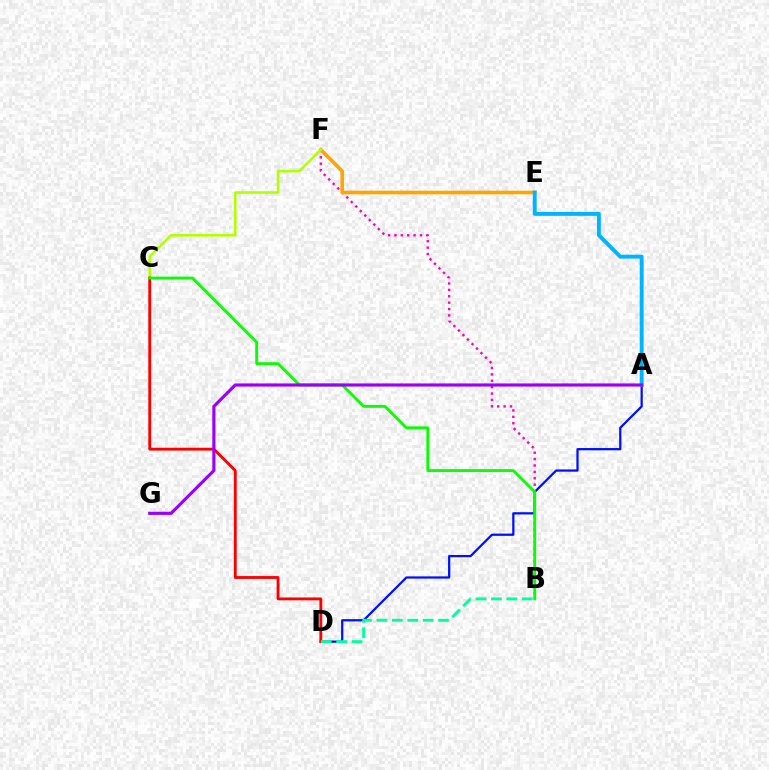{('A', 'D'): [{'color': '#0010ff', 'line_style': 'solid', 'thickness': 1.62}], ('B', 'F'): [{'color': '#ff00bd', 'line_style': 'dotted', 'thickness': 1.74}], ('E', 'F'): [{'color': '#ffa500', 'line_style': 'solid', 'thickness': 2.6}], ('C', 'F'): [{'color': '#b3ff00', 'line_style': 'solid', 'thickness': 1.84}], ('C', 'D'): [{'color': '#ff0000', 'line_style': 'solid', 'thickness': 2.06}], ('A', 'E'): [{'color': '#00b5ff', 'line_style': 'solid', 'thickness': 2.81}], ('B', 'C'): [{'color': '#08ff00', 'line_style': 'solid', 'thickness': 2.04}], ('A', 'G'): [{'color': '#9b00ff', 'line_style': 'solid', 'thickness': 2.26}], ('B', 'D'): [{'color': '#00ff9d', 'line_style': 'dashed', 'thickness': 2.09}]}